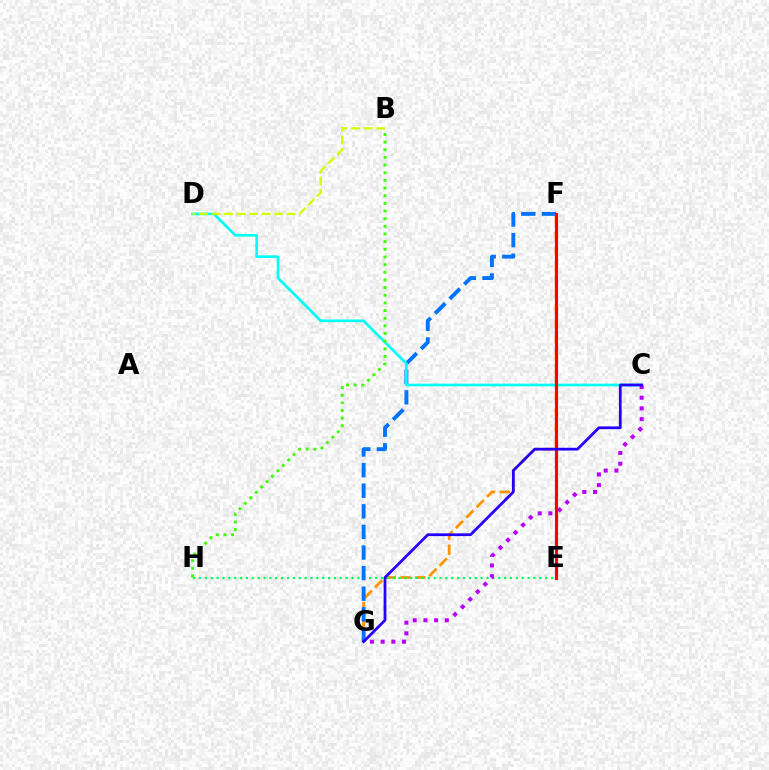{('F', 'G'): [{'color': '#ff9400', 'line_style': 'dashed', 'thickness': 2.0}, {'color': '#0074ff', 'line_style': 'dashed', 'thickness': 2.8}], ('E', 'H'): [{'color': '#00ff5c', 'line_style': 'dotted', 'thickness': 1.59}], ('E', 'F'): [{'color': '#ff00ac', 'line_style': 'solid', 'thickness': 1.94}, {'color': '#ff0000', 'line_style': 'solid', 'thickness': 2.26}], ('C', 'D'): [{'color': '#00fff6', 'line_style': 'solid', 'thickness': 1.92}], ('C', 'G'): [{'color': '#b900ff', 'line_style': 'dotted', 'thickness': 2.91}, {'color': '#2500ff', 'line_style': 'solid', 'thickness': 1.98}], ('B', 'D'): [{'color': '#d1ff00', 'line_style': 'dashed', 'thickness': 1.7}], ('B', 'H'): [{'color': '#3dff00', 'line_style': 'dotted', 'thickness': 2.08}]}